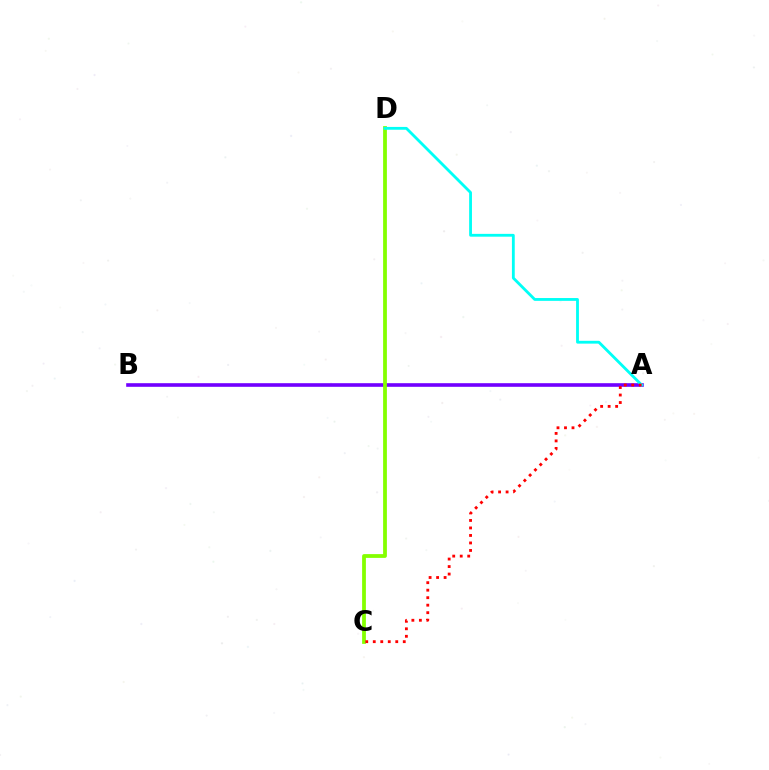{('A', 'B'): [{'color': '#7200ff', 'line_style': 'solid', 'thickness': 2.6}], ('C', 'D'): [{'color': '#84ff00', 'line_style': 'solid', 'thickness': 2.72}], ('A', 'D'): [{'color': '#00fff6', 'line_style': 'solid', 'thickness': 2.03}], ('A', 'C'): [{'color': '#ff0000', 'line_style': 'dotted', 'thickness': 2.04}]}